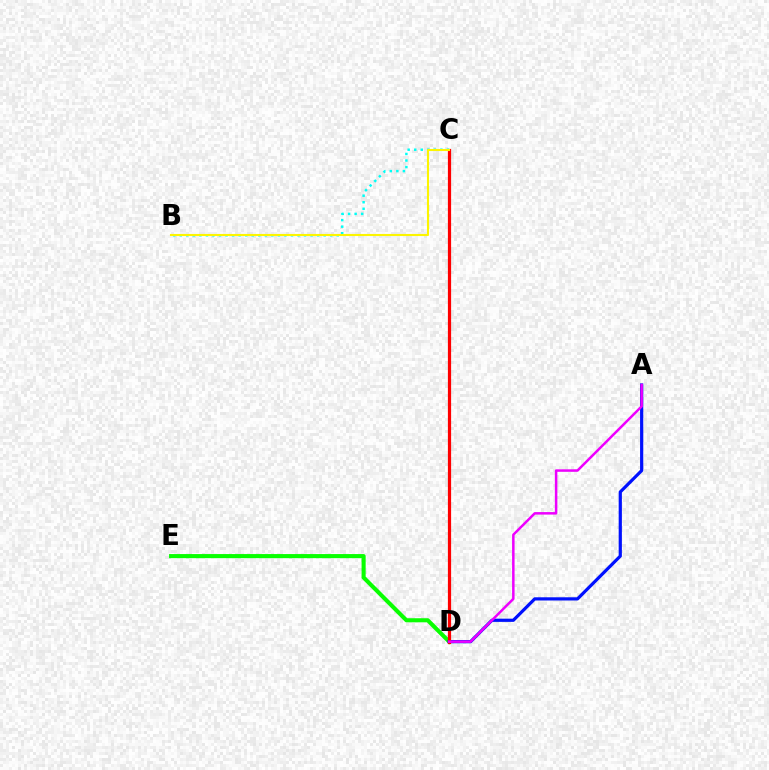{('D', 'E'): [{'color': '#08ff00', 'line_style': 'solid', 'thickness': 2.94}], ('A', 'D'): [{'color': '#0010ff', 'line_style': 'solid', 'thickness': 2.31}, {'color': '#ee00ff', 'line_style': 'solid', 'thickness': 1.8}], ('C', 'D'): [{'color': '#ff0000', 'line_style': 'solid', 'thickness': 2.31}], ('B', 'C'): [{'color': '#00fff6', 'line_style': 'dotted', 'thickness': 1.78}, {'color': '#fcf500', 'line_style': 'solid', 'thickness': 1.5}]}